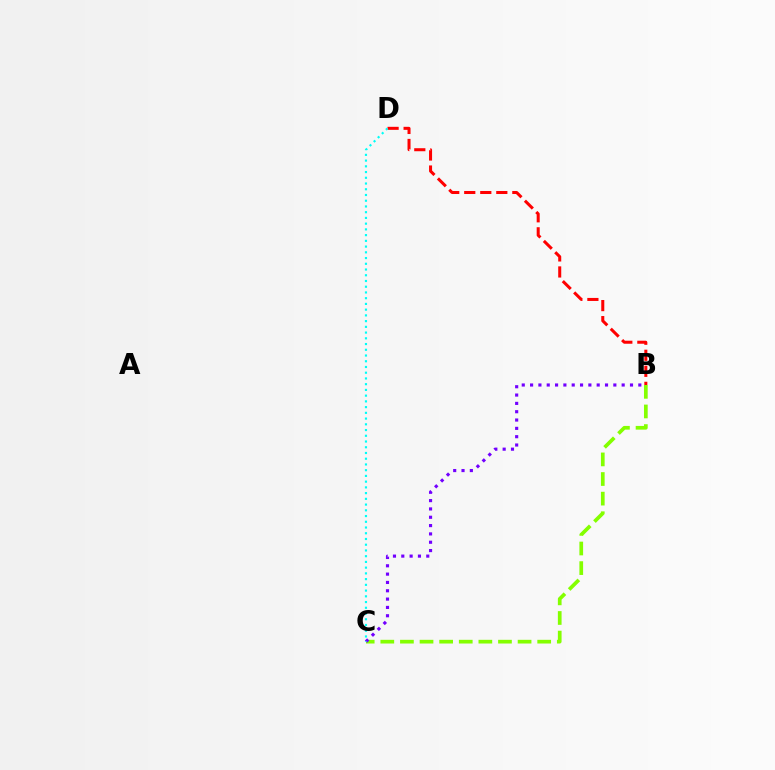{('B', 'D'): [{'color': '#ff0000', 'line_style': 'dashed', 'thickness': 2.18}], ('B', 'C'): [{'color': '#84ff00', 'line_style': 'dashed', 'thickness': 2.66}, {'color': '#7200ff', 'line_style': 'dotted', 'thickness': 2.26}], ('C', 'D'): [{'color': '#00fff6', 'line_style': 'dotted', 'thickness': 1.56}]}